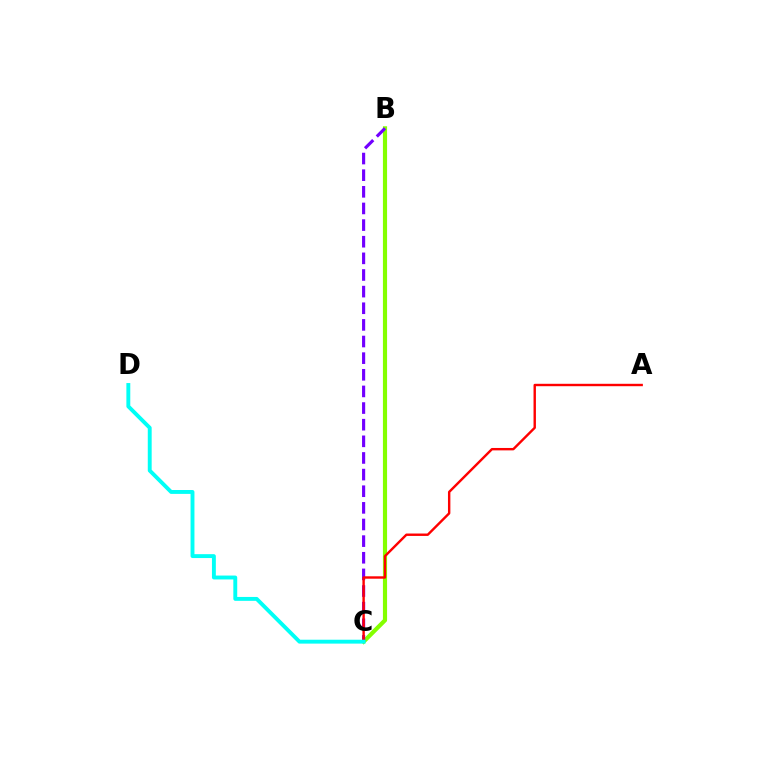{('B', 'C'): [{'color': '#84ff00', 'line_style': 'solid', 'thickness': 2.99}, {'color': '#7200ff', 'line_style': 'dashed', 'thickness': 2.26}], ('A', 'C'): [{'color': '#ff0000', 'line_style': 'solid', 'thickness': 1.73}], ('C', 'D'): [{'color': '#00fff6', 'line_style': 'solid', 'thickness': 2.8}]}